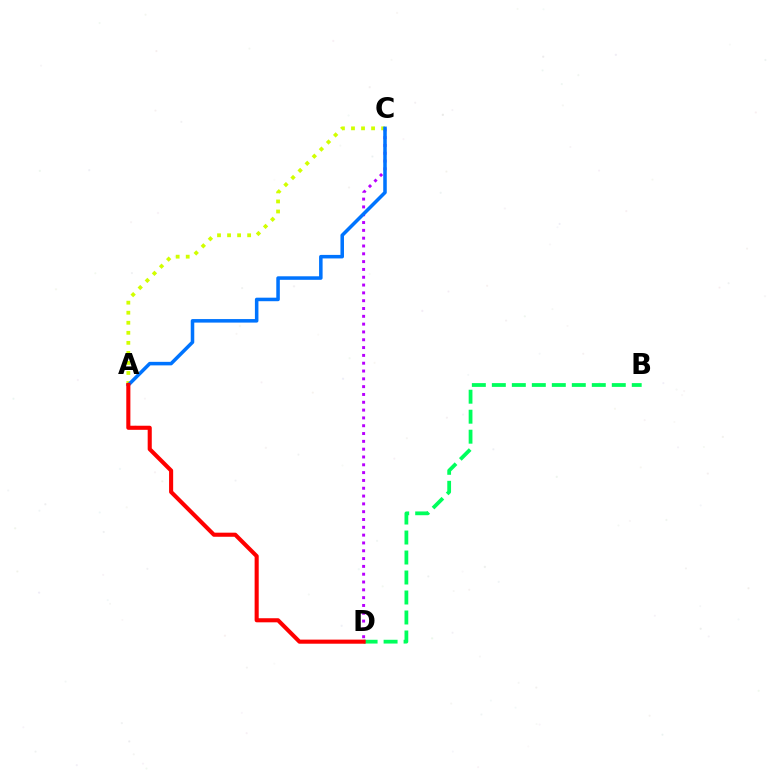{('B', 'D'): [{'color': '#00ff5c', 'line_style': 'dashed', 'thickness': 2.72}], ('C', 'D'): [{'color': '#b900ff', 'line_style': 'dotted', 'thickness': 2.12}], ('A', 'C'): [{'color': '#d1ff00', 'line_style': 'dotted', 'thickness': 2.73}, {'color': '#0074ff', 'line_style': 'solid', 'thickness': 2.54}], ('A', 'D'): [{'color': '#ff0000', 'line_style': 'solid', 'thickness': 2.94}]}